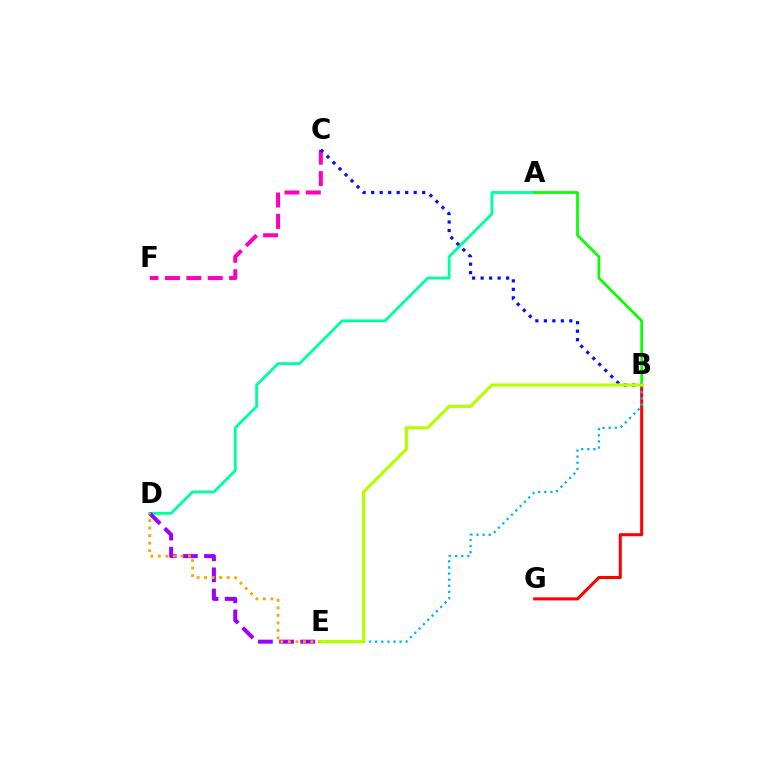{('A', 'D'): [{'color': '#00ff9d', 'line_style': 'solid', 'thickness': 2.05}], ('D', 'E'): [{'color': '#9b00ff', 'line_style': 'dashed', 'thickness': 2.87}, {'color': '#ffa500', 'line_style': 'dotted', 'thickness': 2.04}], ('B', 'G'): [{'color': '#ff0000', 'line_style': 'solid', 'thickness': 2.18}], ('B', 'E'): [{'color': '#00b5ff', 'line_style': 'dotted', 'thickness': 1.66}, {'color': '#b3ff00', 'line_style': 'solid', 'thickness': 2.26}], ('A', 'B'): [{'color': '#08ff00', 'line_style': 'solid', 'thickness': 1.97}], ('C', 'F'): [{'color': '#ff00bd', 'line_style': 'dashed', 'thickness': 2.91}], ('B', 'C'): [{'color': '#0010ff', 'line_style': 'dotted', 'thickness': 2.31}]}